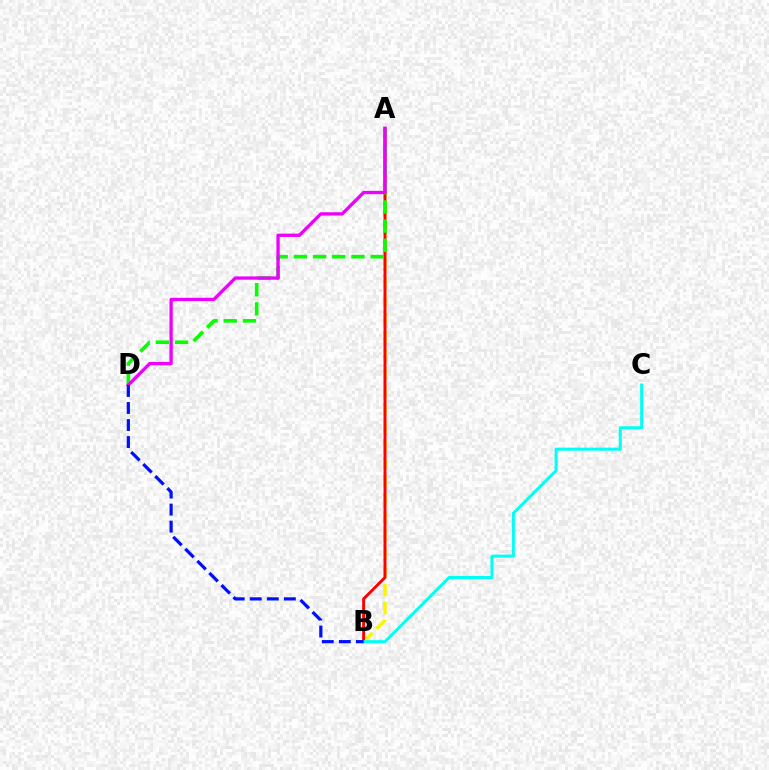{('A', 'B'): [{'color': '#fcf500', 'line_style': 'dashed', 'thickness': 2.46}, {'color': '#ff0000', 'line_style': 'solid', 'thickness': 2.11}], ('A', 'D'): [{'color': '#08ff00', 'line_style': 'dashed', 'thickness': 2.61}, {'color': '#ee00ff', 'line_style': 'solid', 'thickness': 2.39}], ('B', 'C'): [{'color': '#00fff6', 'line_style': 'solid', 'thickness': 2.19}], ('B', 'D'): [{'color': '#0010ff', 'line_style': 'dashed', 'thickness': 2.32}]}